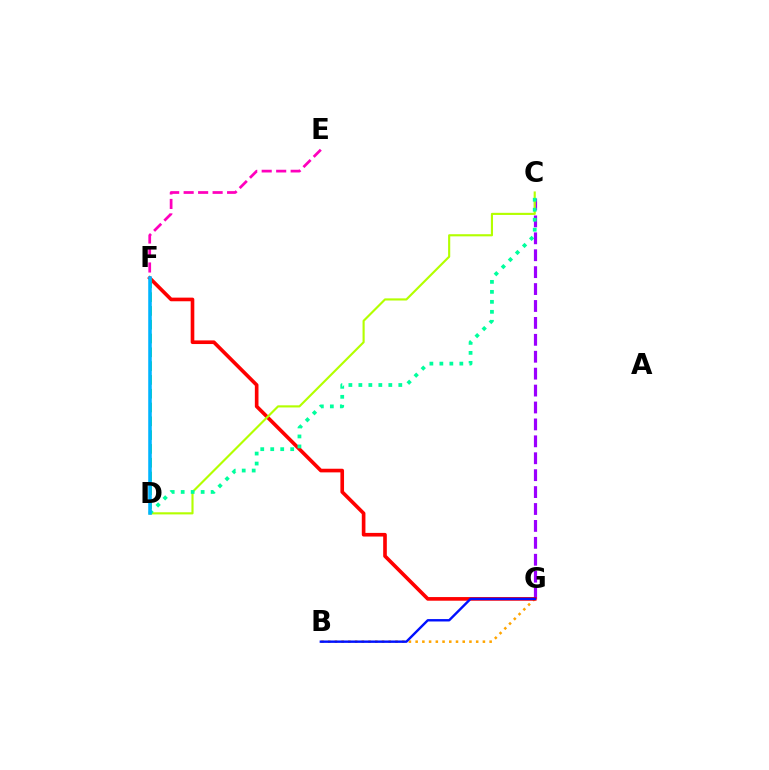{('B', 'G'): [{'color': '#ffa500', 'line_style': 'dotted', 'thickness': 1.83}, {'color': '#0010ff', 'line_style': 'solid', 'thickness': 1.73}], ('C', 'G'): [{'color': '#9b00ff', 'line_style': 'dashed', 'thickness': 2.3}], ('F', 'G'): [{'color': '#ff0000', 'line_style': 'solid', 'thickness': 2.62}], ('E', 'F'): [{'color': '#ff00bd', 'line_style': 'dashed', 'thickness': 1.97}], ('D', 'F'): [{'color': '#08ff00', 'line_style': 'dashed', 'thickness': 1.87}, {'color': '#00b5ff', 'line_style': 'solid', 'thickness': 2.56}], ('C', 'D'): [{'color': '#b3ff00', 'line_style': 'solid', 'thickness': 1.54}, {'color': '#00ff9d', 'line_style': 'dotted', 'thickness': 2.71}]}